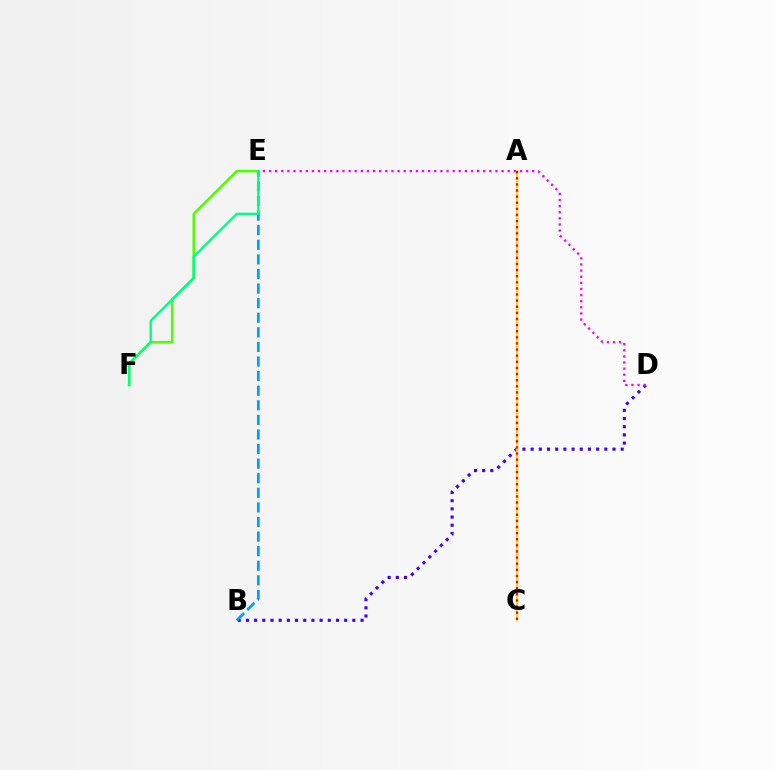{('B', 'D'): [{'color': '#3700ff', 'line_style': 'dotted', 'thickness': 2.22}], ('D', 'E'): [{'color': '#ff00ed', 'line_style': 'dotted', 'thickness': 1.66}], ('A', 'C'): [{'color': '#ffd500', 'line_style': 'solid', 'thickness': 1.51}, {'color': '#ff0000', 'line_style': 'dotted', 'thickness': 1.66}], ('E', 'F'): [{'color': '#4fff00', 'line_style': 'solid', 'thickness': 1.84}, {'color': '#00ff86', 'line_style': 'solid', 'thickness': 1.73}], ('B', 'E'): [{'color': '#009eff', 'line_style': 'dashed', 'thickness': 1.98}]}